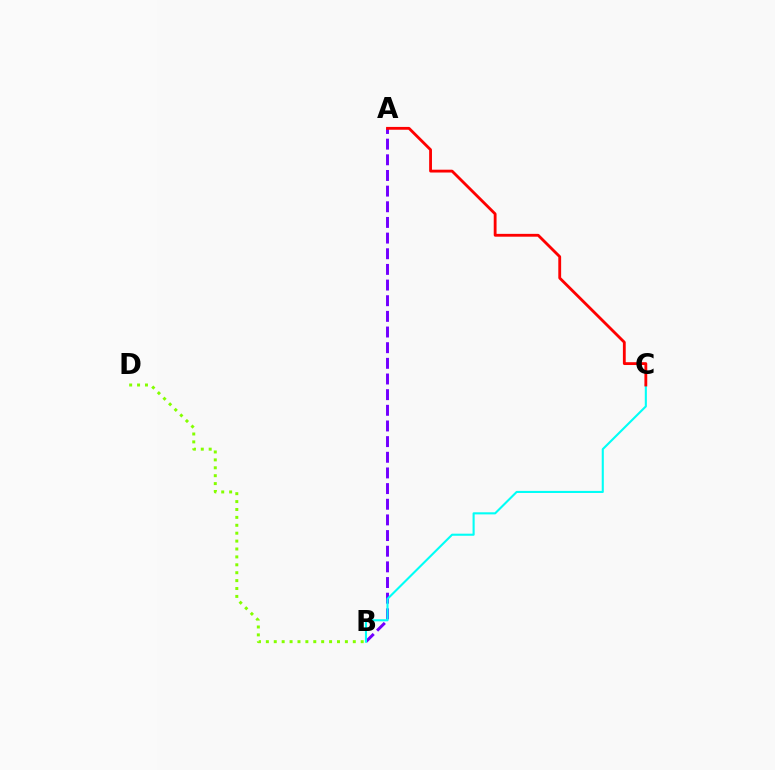{('A', 'B'): [{'color': '#7200ff', 'line_style': 'dashed', 'thickness': 2.13}], ('B', 'D'): [{'color': '#84ff00', 'line_style': 'dotted', 'thickness': 2.15}], ('B', 'C'): [{'color': '#00fff6', 'line_style': 'solid', 'thickness': 1.51}], ('A', 'C'): [{'color': '#ff0000', 'line_style': 'solid', 'thickness': 2.03}]}